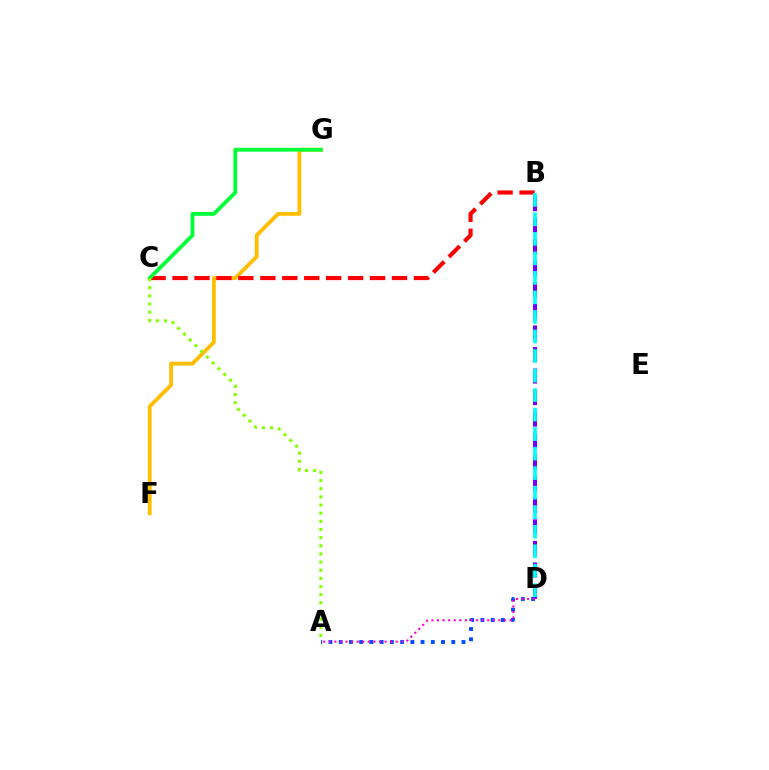{('B', 'D'): [{'color': '#7200ff', 'line_style': 'dashed', 'thickness': 2.93}, {'color': '#00fff6', 'line_style': 'dashed', 'thickness': 2.65}], ('F', 'G'): [{'color': '#ffbd00', 'line_style': 'solid', 'thickness': 2.74}], ('A', 'D'): [{'color': '#004bff', 'line_style': 'dotted', 'thickness': 2.78}, {'color': '#ff00cf', 'line_style': 'dotted', 'thickness': 1.51}], ('B', 'C'): [{'color': '#ff0000', 'line_style': 'dashed', 'thickness': 2.98}], ('C', 'G'): [{'color': '#00ff39', 'line_style': 'solid', 'thickness': 2.75}], ('A', 'C'): [{'color': '#84ff00', 'line_style': 'dotted', 'thickness': 2.21}]}